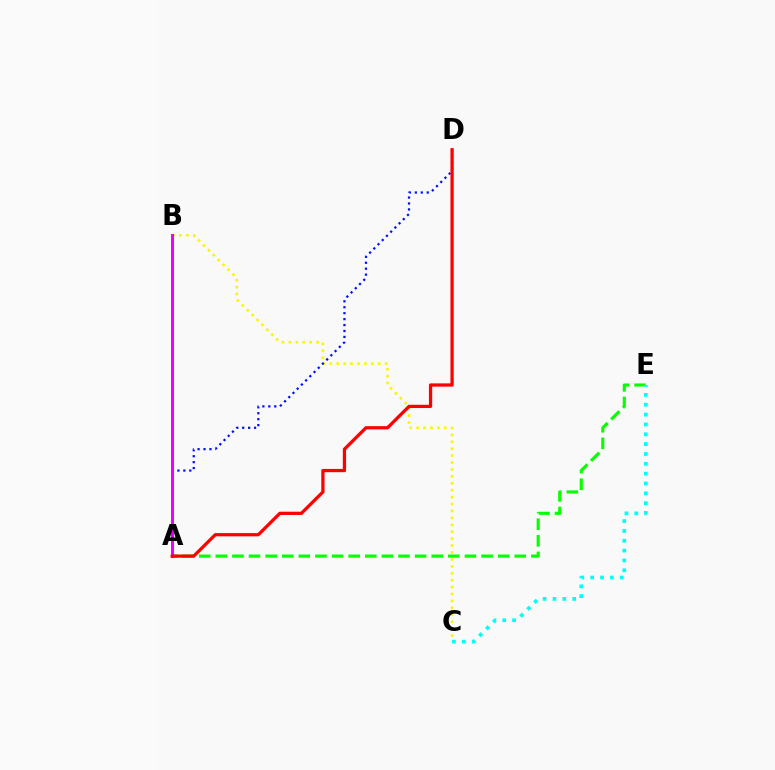{('A', 'E'): [{'color': '#08ff00', 'line_style': 'dashed', 'thickness': 2.26}], ('B', 'C'): [{'color': '#fcf500', 'line_style': 'dotted', 'thickness': 1.88}], ('A', 'D'): [{'color': '#0010ff', 'line_style': 'dotted', 'thickness': 1.61}, {'color': '#ff0000', 'line_style': 'solid', 'thickness': 2.34}], ('A', 'B'): [{'color': '#ee00ff', 'line_style': 'solid', 'thickness': 2.16}], ('C', 'E'): [{'color': '#00fff6', 'line_style': 'dotted', 'thickness': 2.68}]}